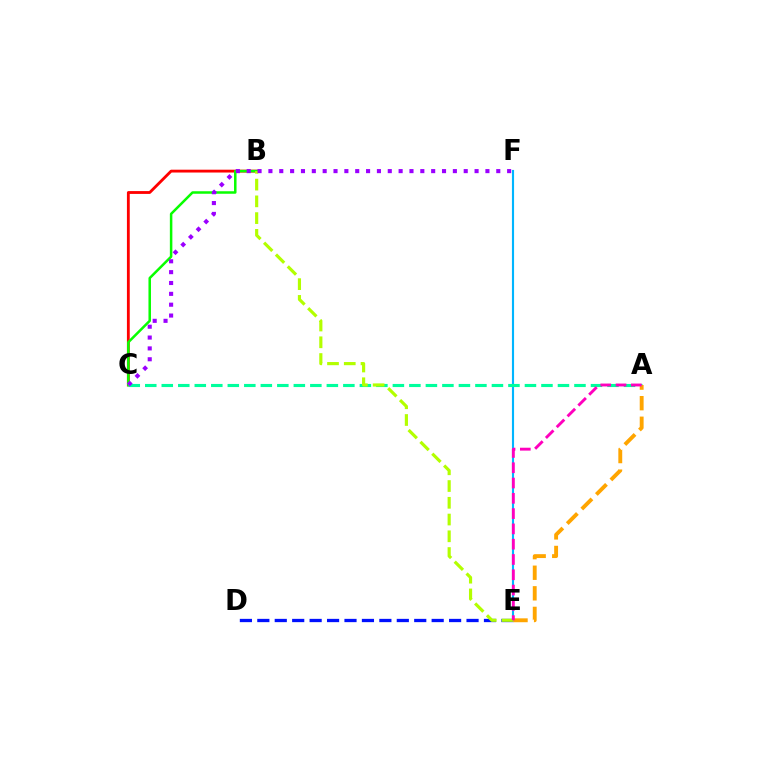{('B', 'C'): [{'color': '#ff0000', 'line_style': 'solid', 'thickness': 2.04}, {'color': '#08ff00', 'line_style': 'solid', 'thickness': 1.81}], ('D', 'E'): [{'color': '#0010ff', 'line_style': 'dashed', 'thickness': 2.37}], ('E', 'F'): [{'color': '#00b5ff', 'line_style': 'solid', 'thickness': 1.53}], ('A', 'C'): [{'color': '#00ff9d', 'line_style': 'dashed', 'thickness': 2.24}], ('B', 'E'): [{'color': '#b3ff00', 'line_style': 'dashed', 'thickness': 2.28}], ('A', 'E'): [{'color': '#ffa500', 'line_style': 'dashed', 'thickness': 2.8}, {'color': '#ff00bd', 'line_style': 'dashed', 'thickness': 2.08}], ('C', 'F'): [{'color': '#9b00ff', 'line_style': 'dotted', 'thickness': 2.95}]}